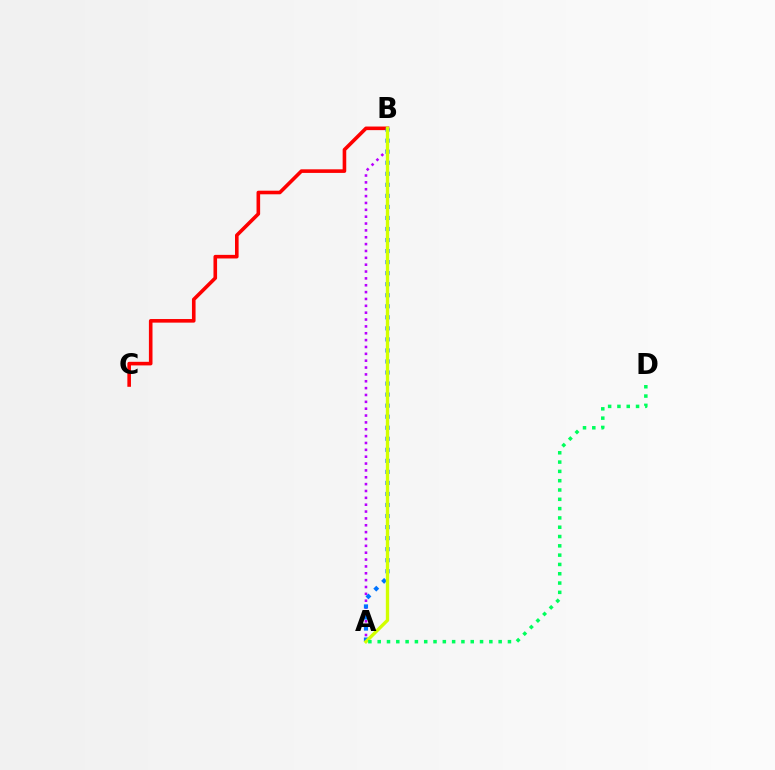{('A', 'B'): [{'color': '#b900ff', 'line_style': 'dotted', 'thickness': 1.86}, {'color': '#0074ff', 'line_style': 'dotted', 'thickness': 3.0}, {'color': '#d1ff00', 'line_style': 'solid', 'thickness': 2.4}], ('B', 'C'): [{'color': '#ff0000', 'line_style': 'solid', 'thickness': 2.59}], ('A', 'D'): [{'color': '#00ff5c', 'line_style': 'dotted', 'thickness': 2.53}]}